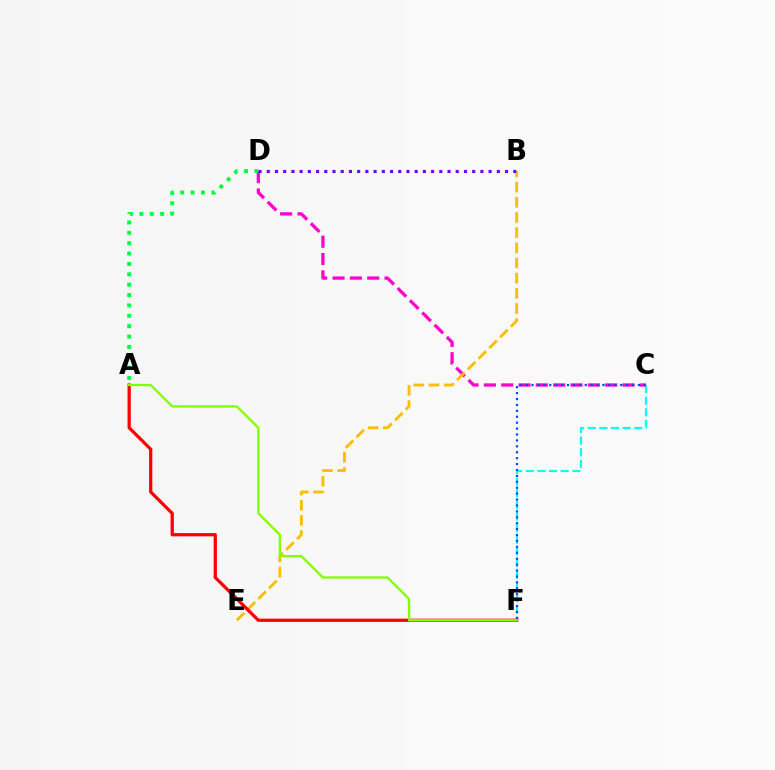{('C', 'D'): [{'color': '#ff00cf', 'line_style': 'dashed', 'thickness': 2.35}], ('B', 'E'): [{'color': '#ffbd00', 'line_style': 'dashed', 'thickness': 2.06}], ('C', 'F'): [{'color': '#00fff6', 'line_style': 'dashed', 'thickness': 1.58}, {'color': '#004bff', 'line_style': 'dotted', 'thickness': 1.61}], ('A', 'D'): [{'color': '#00ff39', 'line_style': 'dotted', 'thickness': 2.82}], ('B', 'D'): [{'color': '#7200ff', 'line_style': 'dotted', 'thickness': 2.23}], ('A', 'F'): [{'color': '#ff0000', 'line_style': 'solid', 'thickness': 2.33}, {'color': '#84ff00', 'line_style': 'solid', 'thickness': 1.66}]}